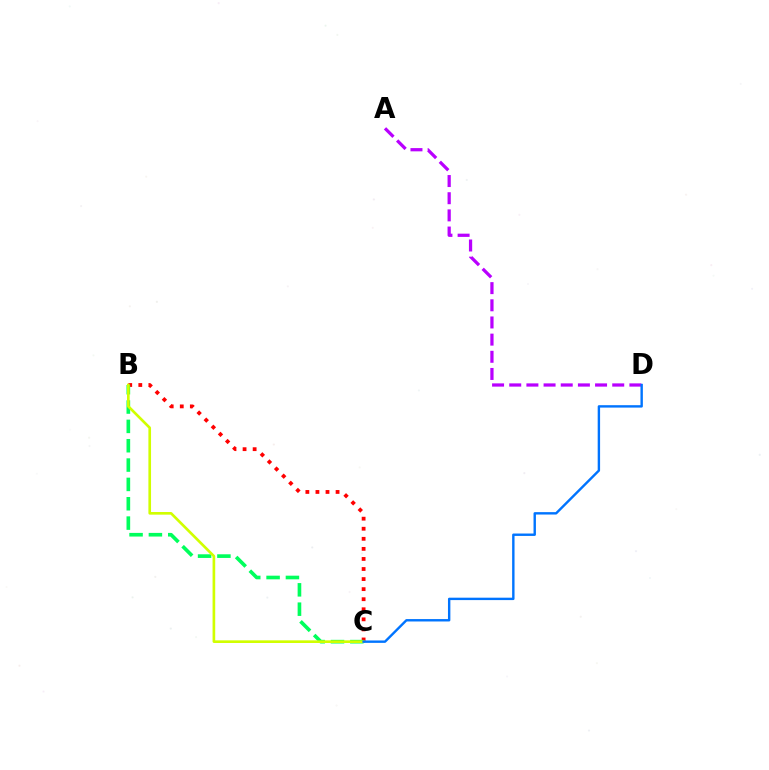{('B', 'C'): [{'color': '#ff0000', 'line_style': 'dotted', 'thickness': 2.73}, {'color': '#00ff5c', 'line_style': 'dashed', 'thickness': 2.63}, {'color': '#d1ff00', 'line_style': 'solid', 'thickness': 1.91}], ('A', 'D'): [{'color': '#b900ff', 'line_style': 'dashed', 'thickness': 2.33}], ('C', 'D'): [{'color': '#0074ff', 'line_style': 'solid', 'thickness': 1.73}]}